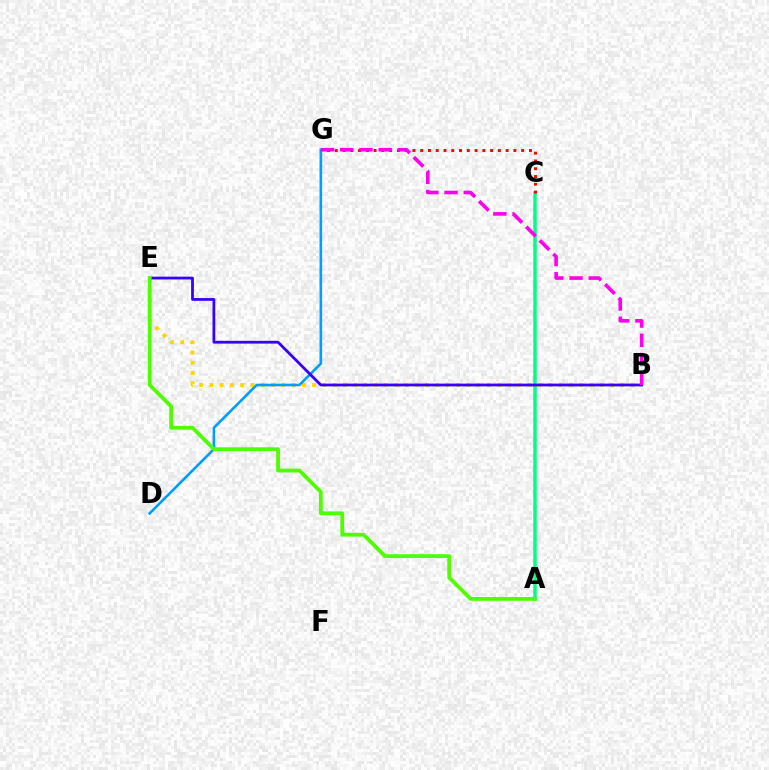{('A', 'C'): [{'color': '#00ff86', 'line_style': 'solid', 'thickness': 2.52}], ('B', 'E'): [{'color': '#ffd500', 'line_style': 'dotted', 'thickness': 2.79}, {'color': '#3700ff', 'line_style': 'solid', 'thickness': 2.0}], ('C', 'G'): [{'color': '#ff0000', 'line_style': 'dotted', 'thickness': 2.11}], ('D', 'G'): [{'color': '#009eff', 'line_style': 'solid', 'thickness': 1.88}], ('B', 'G'): [{'color': '#ff00ed', 'line_style': 'dashed', 'thickness': 2.61}], ('A', 'E'): [{'color': '#4fff00', 'line_style': 'solid', 'thickness': 2.73}]}